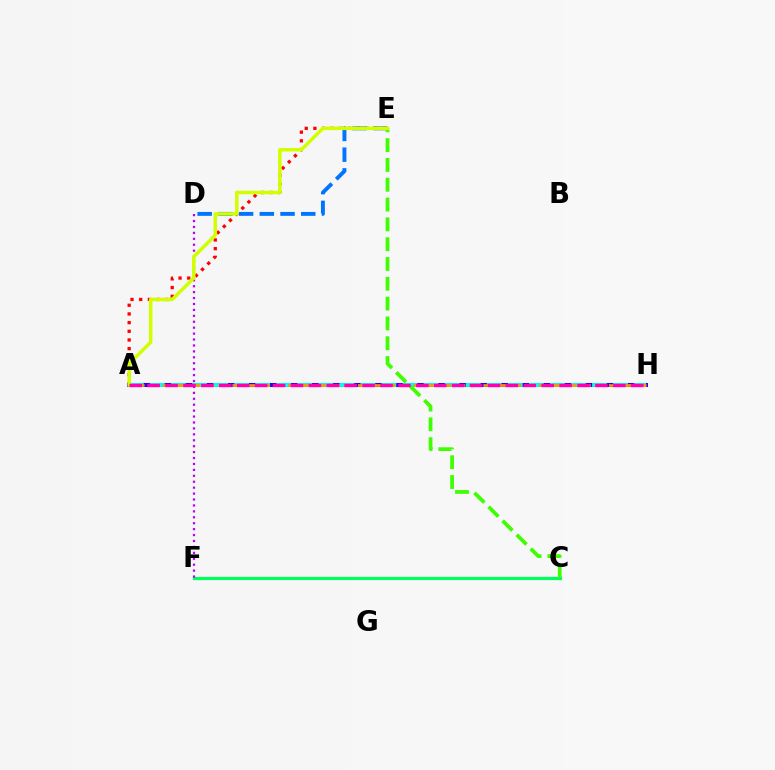{('C', 'F'): [{'color': '#00ff5c', 'line_style': 'solid', 'thickness': 2.32}], ('D', 'F'): [{'color': '#b900ff', 'line_style': 'dotted', 'thickness': 1.61}], ('A', 'H'): [{'color': '#2500ff', 'line_style': 'solid', 'thickness': 2.91}, {'color': '#00fff6', 'line_style': 'dashed', 'thickness': 2.86}, {'color': '#ff9400', 'line_style': 'dashed', 'thickness': 1.89}, {'color': '#ff00ac', 'line_style': 'dashed', 'thickness': 2.43}], ('D', 'E'): [{'color': '#0074ff', 'line_style': 'dashed', 'thickness': 2.81}], ('C', 'E'): [{'color': '#3dff00', 'line_style': 'dashed', 'thickness': 2.69}], ('A', 'E'): [{'color': '#ff0000', 'line_style': 'dotted', 'thickness': 2.36}, {'color': '#d1ff00', 'line_style': 'solid', 'thickness': 2.52}]}